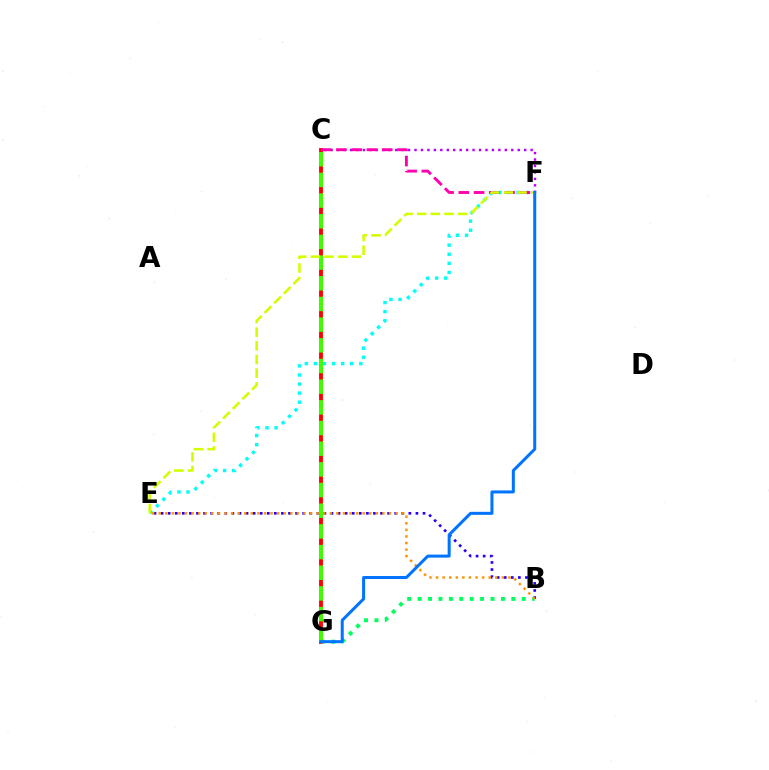{('C', 'F'): [{'color': '#b900ff', 'line_style': 'dotted', 'thickness': 1.75}, {'color': '#ff00ac', 'line_style': 'dashed', 'thickness': 2.07}], ('C', 'G'): [{'color': '#ff0000', 'line_style': 'solid', 'thickness': 2.77}, {'color': '#3dff00', 'line_style': 'dashed', 'thickness': 2.81}], ('B', 'G'): [{'color': '#00ff5c', 'line_style': 'dotted', 'thickness': 2.83}], ('B', 'E'): [{'color': '#2500ff', 'line_style': 'dotted', 'thickness': 1.92}, {'color': '#ff9400', 'line_style': 'dotted', 'thickness': 1.79}], ('E', 'F'): [{'color': '#00fff6', 'line_style': 'dotted', 'thickness': 2.47}, {'color': '#d1ff00', 'line_style': 'dashed', 'thickness': 1.85}], ('F', 'G'): [{'color': '#0074ff', 'line_style': 'solid', 'thickness': 2.17}]}